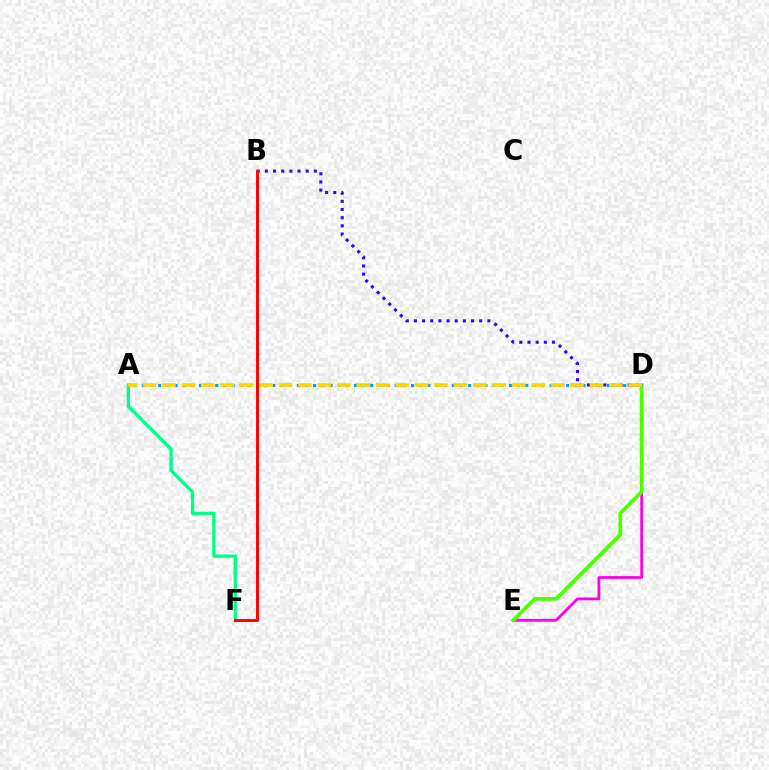{('D', 'E'): [{'color': '#ff00ed', 'line_style': 'solid', 'thickness': 2.01}, {'color': '#4fff00', 'line_style': 'solid', 'thickness': 2.68}], ('A', 'F'): [{'color': '#00ff86', 'line_style': 'solid', 'thickness': 2.37}], ('B', 'D'): [{'color': '#3700ff', 'line_style': 'dotted', 'thickness': 2.22}], ('A', 'D'): [{'color': '#009eff', 'line_style': 'dotted', 'thickness': 2.22}, {'color': '#ffd500', 'line_style': 'dashed', 'thickness': 2.64}], ('B', 'F'): [{'color': '#ff0000', 'line_style': 'solid', 'thickness': 2.11}]}